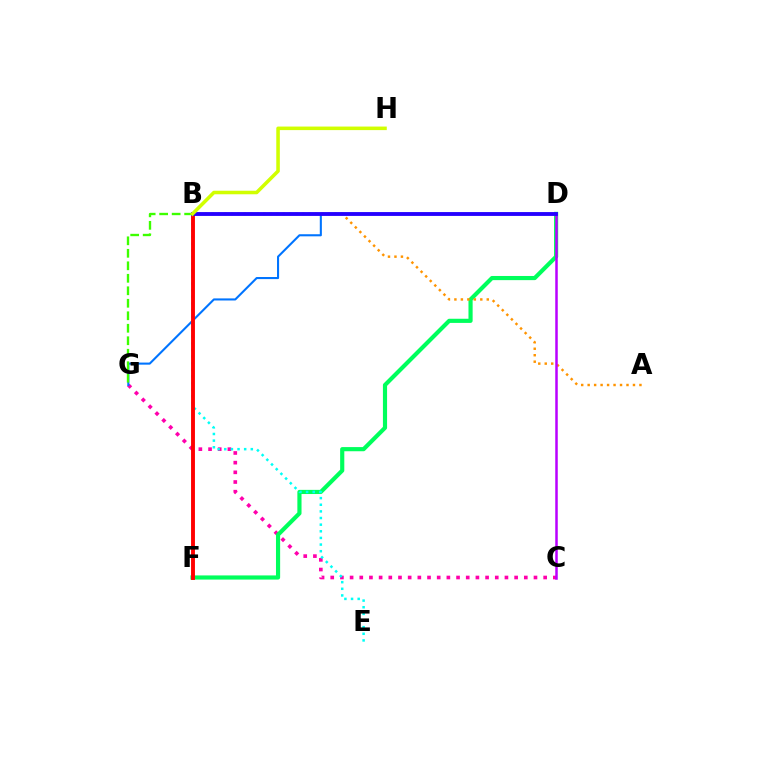{('C', 'G'): [{'color': '#ff00ac', 'line_style': 'dotted', 'thickness': 2.63}], ('D', 'F'): [{'color': '#00ff5c', 'line_style': 'solid', 'thickness': 2.99}], ('D', 'G'): [{'color': '#0074ff', 'line_style': 'solid', 'thickness': 1.5}], ('B', 'E'): [{'color': '#00fff6', 'line_style': 'dotted', 'thickness': 1.8}], ('A', 'B'): [{'color': '#ff9400', 'line_style': 'dotted', 'thickness': 1.76}], ('C', 'D'): [{'color': '#b900ff', 'line_style': 'solid', 'thickness': 1.81}], ('B', 'G'): [{'color': '#3dff00', 'line_style': 'dashed', 'thickness': 1.7}], ('B', 'F'): [{'color': '#ff0000', 'line_style': 'solid', 'thickness': 2.8}], ('B', 'D'): [{'color': '#2500ff', 'line_style': 'solid', 'thickness': 2.77}], ('B', 'H'): [{'color': '#d1ff00', 'line_style': 'solid', 'thickness': 2.55}]}